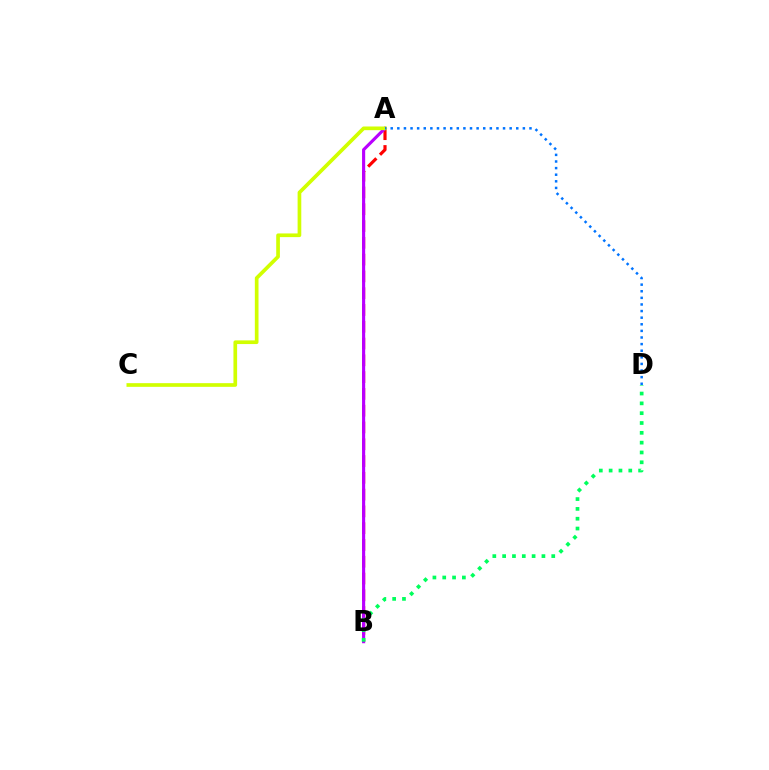{('A', 'B'): [{'color': '#ff0000', 'line_style': 'dashed', 'thickness': 2.28}, {'color': '#b900ff', 'line_style': 'solid', 'thickness': 2.25}], ('B', 'D'): [{'color': '#00ff5c', 'line_style': 'dotted', 'thickness': 2.67}], ('A', 'C'): [{'color': '#d1ff00', 'line_style': 'solid', 'thickness': 2.65}], ('A', 'D'): [{'color': '#0074ff', 'line_style': 'dotted', 'thickness': 1.8}]}